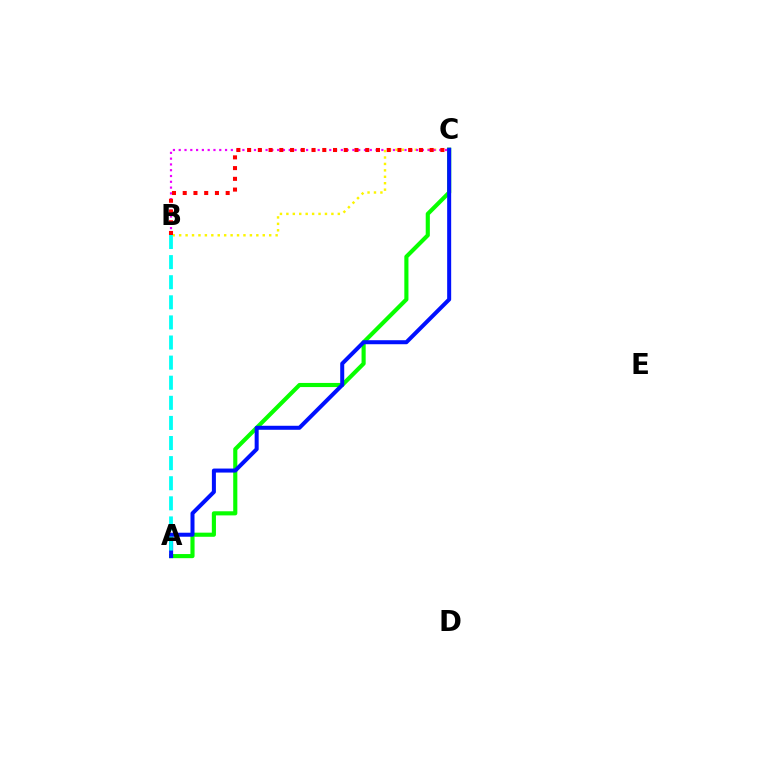{('B', 'C'): [{'color': '#fcf500', 'line_style': 'dotted', 'thickness': 1.75}, {'color': '#ee00ff', 'line_style': 'dotted', 'thickness': 1.57}, {'color': '#ff0000', 'line_style': 'dotted', 'thickness': 2.92}], ('A', 'C'): [{'color': '#08ff00', 'line_style': 'solid', 'thickness': 2.97}, {'color': '#0010ff', 'line_style': 'solid', 'thickness': 2.89}], ('A', 'B'): [{'color': '#00fff6', 'line_style': 'dashed', 'thickness': 2.73}]}